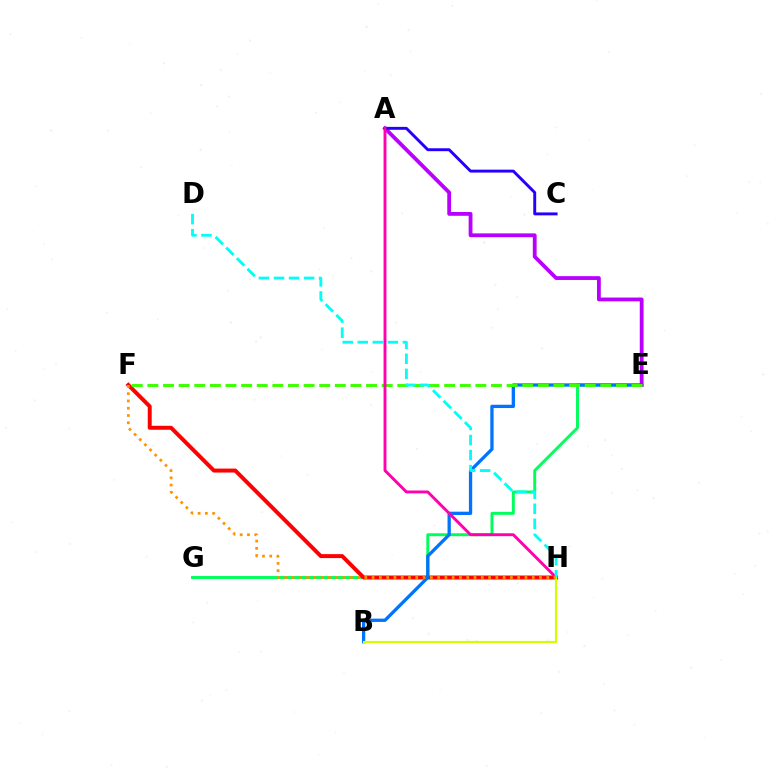{('E', 'G'): [{'color': '#00ff5c', 'line_style': 'solid', 'thickness': 2.11}], ('F', 'H'): [{'color': '#ff0000', 'line_style': 'solid', 'thickness': 2.85}, {'color': '#ff9400', 'line_style': 'dotted', 'thickness': 1.98}], ('B', 'E'): [{'color': '#0074ff', 'line_style': 'solid', 'thickness': 2.37}], ('A', 'E'): [{'color': '#b900ff', 'line_style': 'solid', 'thickness': 2.74}], ('E', 'F'): [{'color': '#3dff00', 'line_style': 'dashed', 'thickness': 2.12}], ('A', 'C'): [{'color': '#2500ff', 'line_style': 'solid', 'thickness': 2.1}], ('A', 'H'): [{'color': '#ff00ac', 'line_style': 'solid', 'thickness': 2.09}], ('D', 'H'): [{'color': '#00fff6', 'line_style': 'dashed', 'thickness': 2.04}], ('B', 'H'): [{'color': '#d1ff00', 'line_style': 'solid', 'thickness': 1.55}]}